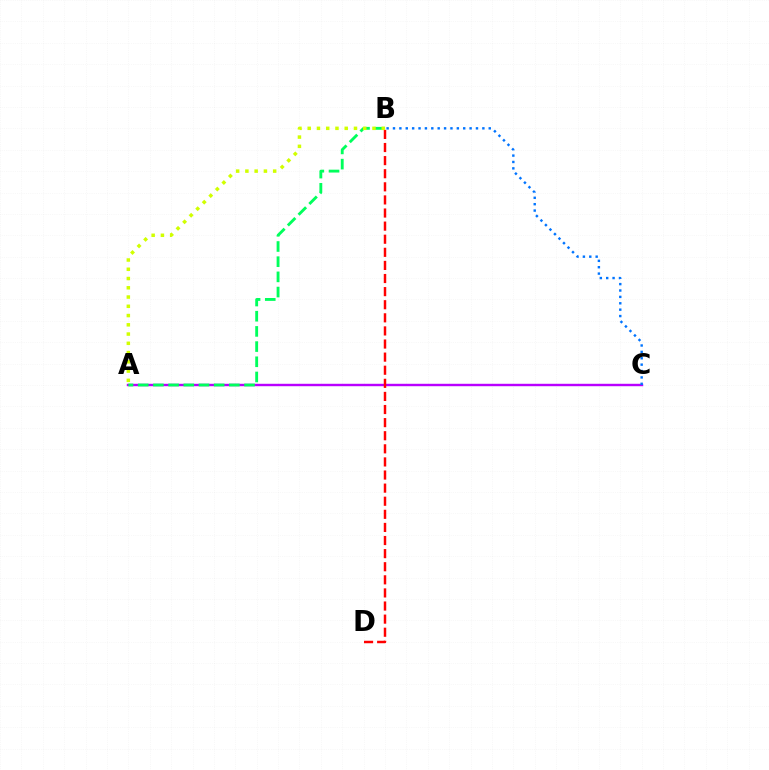{('A', 'C'): [{'color': '#b900ff', 'line_style': 'solid', 'thickness': 1.74}], ('B', 'C'): [{'color': '#0074ff', 'line_style': 'dotted', 'thickness': 1.73}], ('A', 'B'): [{'color': '#00ff5c', 'line_style': 'dashed', 'thickness': 2.06}, {'color': '#d1ff00', 'line_style': 'dotted', 'thickness': 2.51}], ('B', 'D'): [{'color': '#ff0000', 'line_style': 'dashed', 'thickness': 1.78}]}